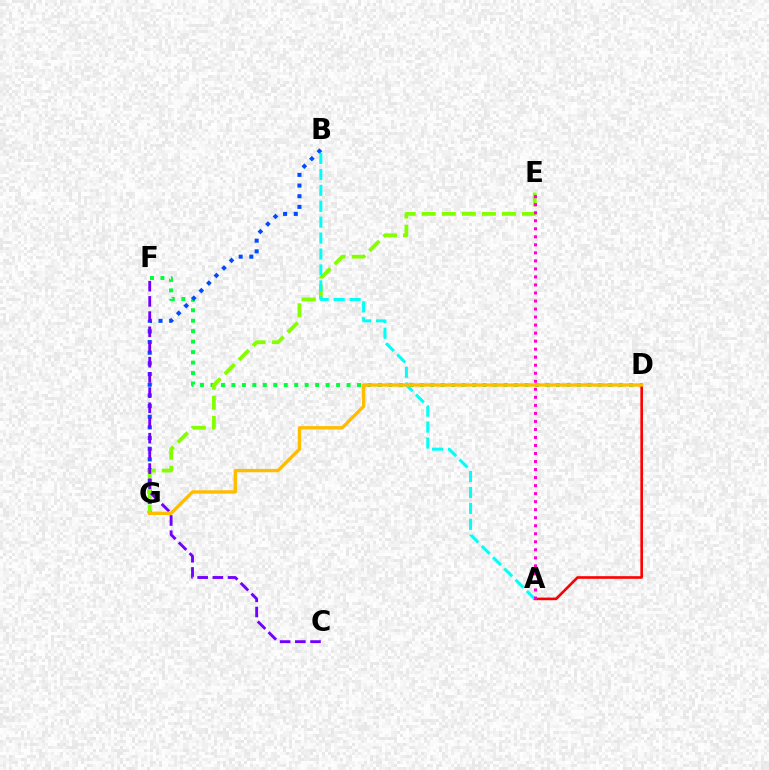{('D', 'F'): [{'color': '#00ff39', 'line_style': 'dotted', 'thickness': 2.84}], ('A', 'D'): [{'color': '#ff0000', 'line_style': 'solid', 'thickness': 1.9}], ('B', 'G'): [{'color': '#004bff', 'line_style': 'dotted', 'thickness': 2.9}], ('E', 'G'): [{'color': '#84ff00', 'line_style': 'dashed', 'thickness': 2.73}], ('A', 'B'): [{'color': '#00fff6', 'line_style': 'dashed', 'thickness': 2.16}], ('A', 'E'): [{'color': '#ff00cf', 'line_style': 'dotted', 'thickness': 2.18}], ('C', 'F'): [{'color': '#7200ff', 'line_style': 'dashed', 'thickness': 2.06}], ('D', 'G'): [{'color': '#ffbd00', 'line_style': 'solid', 'thickness': 2.42}]}